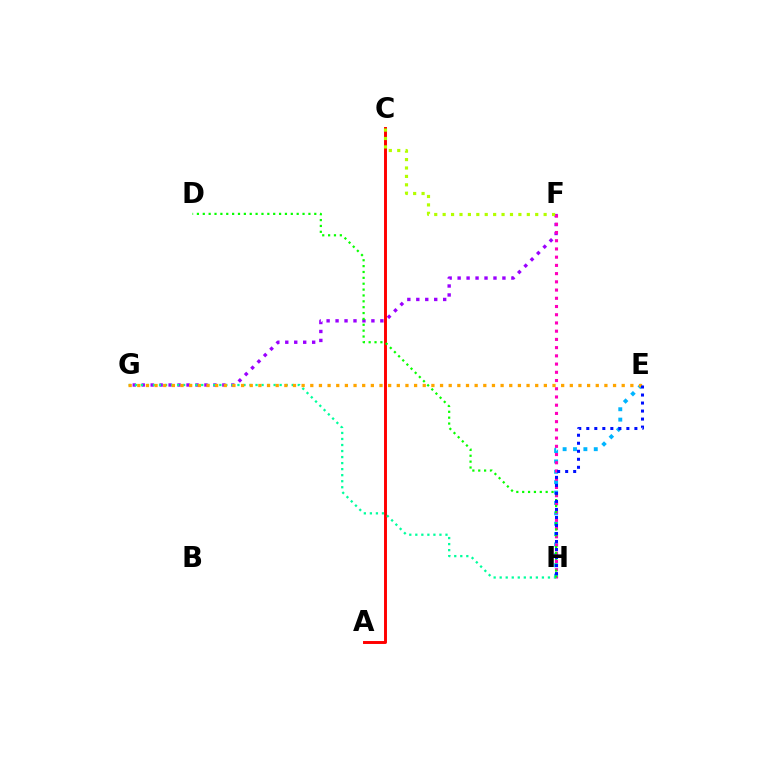{('E', 'H'): [{'color': '#00b5ff', 'line_style': 'dotted', 'thickness': 2.82}, {'color': '#0010ff', 'line_style': 'dotted', 'thickness': 2.18}], ('F', 'G'): [{'color': '#9b00ff', 'line_style': 'dotted', 'thickness': 2.43}], ('F', 'H'): [{'color': '#ff00bd', 'line_style': 'dotted', 'thickness': 2.23}], ('A', 'C'): [{'color': '#ff0000', 'line_style': 'solid', 'thickness': 2.11}], ('G', 'H'): [{'color': '#00ff9d', 'line_style': 'dotted', 'thickness': 1.64}], ('E', 'G'): [{'color': '#ffa500', 'line_style': 'dotted', 'thickness': 2.35}], ('D', 'H'): [{'color': '#08ff00', 'line_style': 'dotted', 'thickness': 1.59}], ('C', 'F'): [{'color': '#b3ff00', 'line_style': 'dotted', 'thickness': 2.29}]}